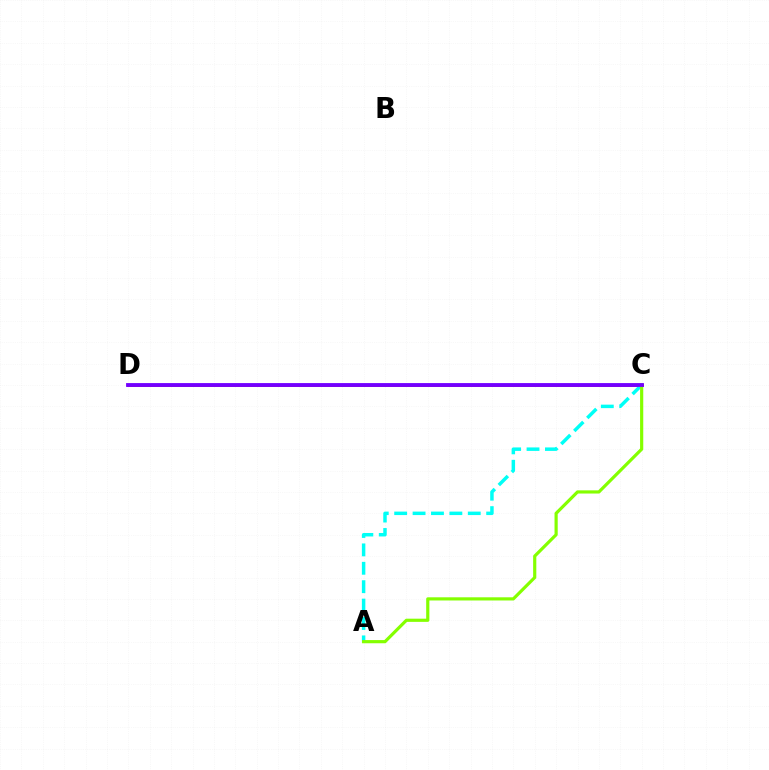{('C', 'D'): [{'color': '#ff0000', 'line_style': 'solid', 'thickness': 1.91}, {'color': '#7200ff', 'line_style': 'solid', 'thickness': 2.76}], ('A', 'C'): [{'color': '#00fff6', 'line_style': 'dashed', 'thickness': 2.5}, {'color': '#84ff00', 'line_style': 'solid', 'thickness': 2.29}]}